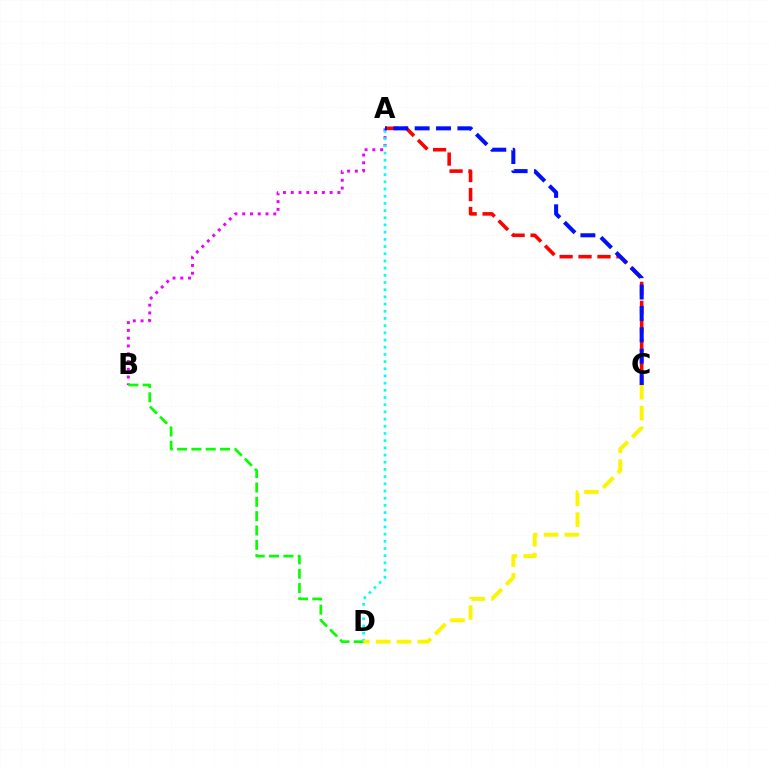{('A', 'C'): [{'color': '#ff0000', 'line_style': 'dashed', 'thickness': 2.57}, {'color': '#0010ff', 'line_style': 'dashed', 'thickness': 2.9}], ('A', 'B'): [{'color': '#ee00ff', 'line_style': 'dotted', 'thickness': 2.11}], ('B', 'D'): [{'color': '#08ff00', 'line_style': 'dashed', 'thickness': 1.95}], ('A', 'D'): [{'color': '#00fff6', 'line_style': 'dotted', 'thickness': 1.95}], ('C', 'D'): [{'color': '#fcf500', 'line_style': 'dashed', 'thickness': 2.83}]}